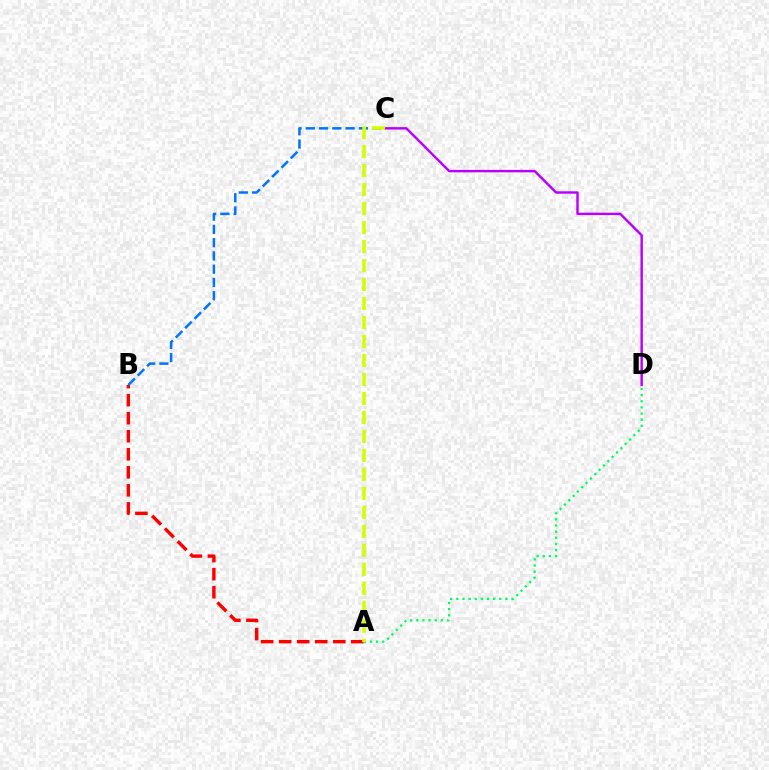{('A', 'B'): [{'color': '#ff0000', 'line_style': 'dashed', 'thickness': 2.45}], ('C', 'D'): [{'color': '#b900ff', 'line_style': 'solid', 'thickness': 1.74}], ('A', 'D'): [{'color': '#00ff5c', 'line_style': 'dotted', 'thickness': 1.67}], ('B', 'C'): [{'color': '#0074ff', 'line_style': 'dashed', 'thickness': 1.8}], ('A', 'C'): [{'color': '#d1ff00', 'line_style': 'dashed', 'thickness': 2.58}]}